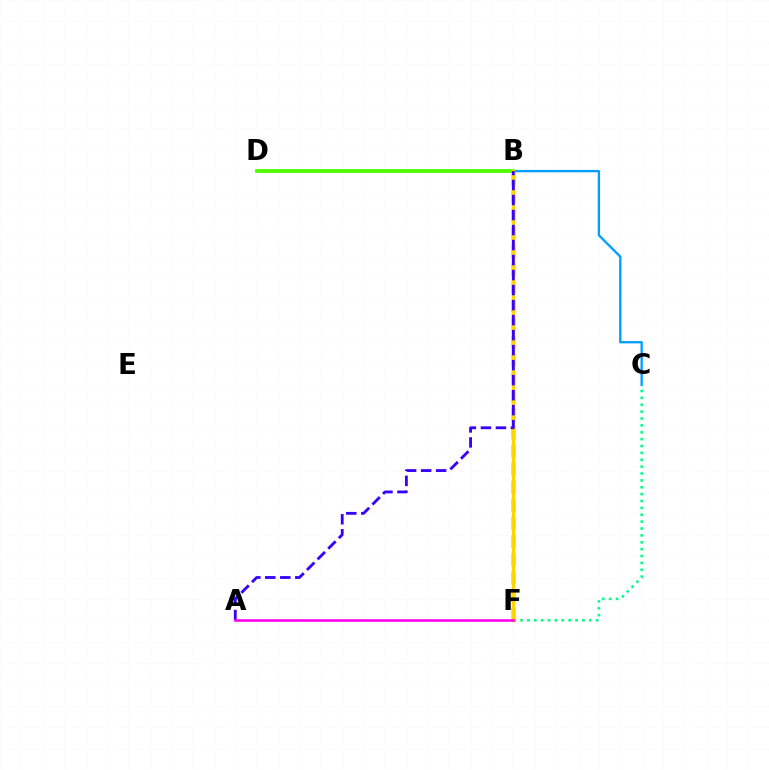{('B', 'C'): [{'color': '#009eff', 'line_style': 'solid', 'thickness': 1.67}], ('C', 'F'): [{'color': '#00ff86', 'line_style': 'dotted', 'thickness': 1.87}], ('B', 'D'): [{'color': '#4fff00', 'line_style': 'solid', 'thickness': 2.74}], ('B', 'F'): [{'color': '#ff0000', 'line_style': 'dashed', 'thickness': 2.46}, {'color': '#ffd500', 'line_style': 'solid', 'thickness': 2.39}], ('A', 'B'): [{'color': '#3700ff', 'line_style': 'dashed', 'thickness': 2.04}], ('A', 'F'): [{'color': '#ff00ed', 'line_style': 'solid', 'thickness': 1.87}]}